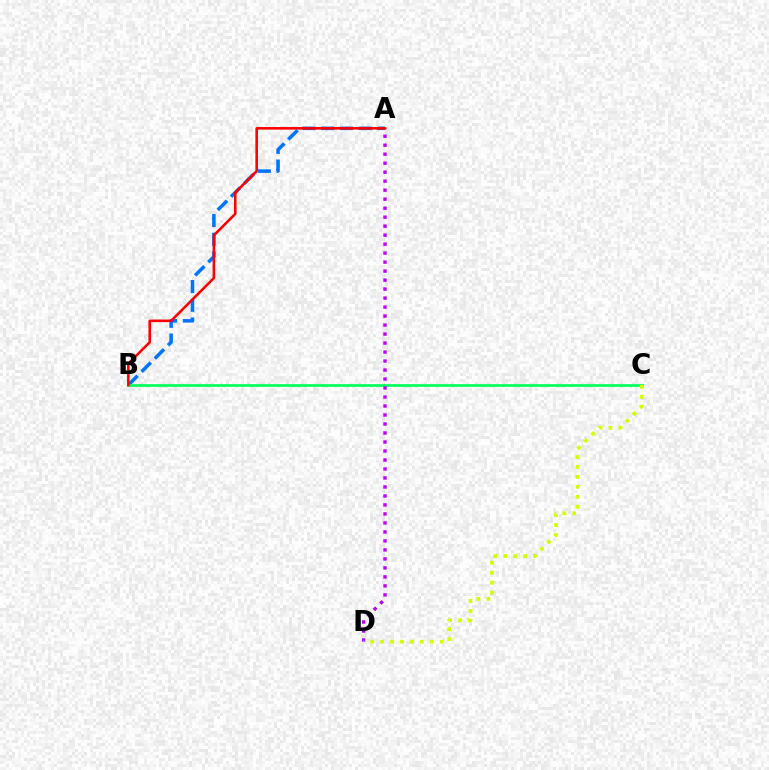{('A', 'B'): [{'color': '#0074ff', 'line_style': 'dashed', 'thickness': 2.54}, {'color': '#ff0000', 'line_style': 'solid', 'thickness': 1.86}], ('B', 'C'): [{'color': '#00ff5c', 'line_style': 'solid', 'thickness': 1.93}], ('A', 'D'): [{'color': '#b900ff', 'line_style': 'dotted', 'thickness': 2.44}], ('C', 'D'): [{'color': '#d1ff00', 'line_style': 'dotted', 'thickness': 2.7}]}